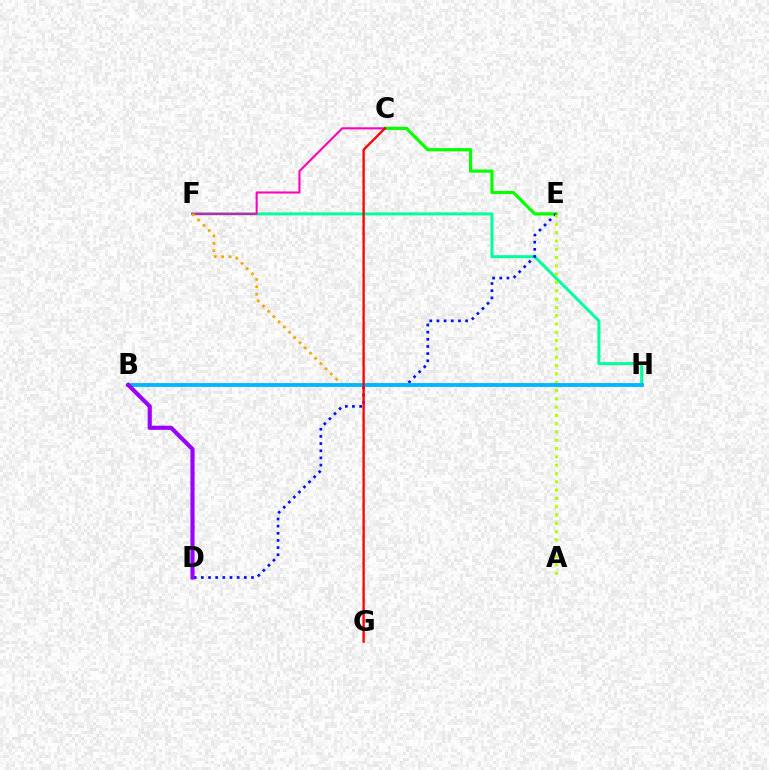{('F', 'H'): [{'color': '#00ff9d', 'line_style': 'solid', 'thickness': 2.15}, {'color': '#ffa500', 'line_style': 'dotted', 'thickness': 2.0}], ('C', 'F'): [{'color': '#ff00bd', 'line_style': 'solid', 'thickness': 1.51}], ('C', 'E'): [{'color': '#08ff00', 'line_style': 'solid', 'thickness': 2.3}], ('D', 'E'): [{'color': '#0010ff', 'line_style': 'dotted', 'thickness': 1.95}], ('A', 'E'): [{'color': '#b3ff00', 'line_style': 'dotted', 'thickness': 2.26}], ('B', 'H'): [{'color': '#00b5ff', 'line_style': 'solid', 'thickness': 2.73}], ('C', 'G'): [{'color': '#ff0000', 'line_style': 'solid', 'thickness': 1.68}], ('B', 'D'): [{'color': '#9b00ff', 'line_style': 'solid', 'thickness': 2.98}]}